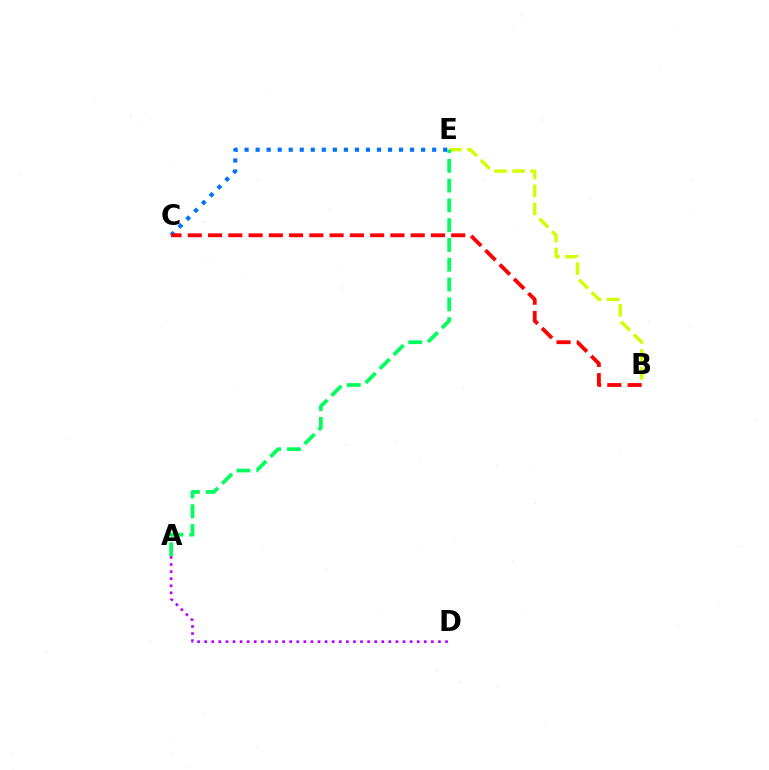{('B', 'E'): [{'color': '#d1ff00', 'line_style': 'dashed', 'thickness': 2.44}], ('A', 'E'): [{'color': '#00ff5c', 'line_style': 'dashed', 'thickness': 2.69}], ('C', 'E'): [{'color': '#0074ff', 'line_style': 'dotted', 'thickness': 3.0}], ('A', 'D'): [{'color': '#b900ff', 'line_style': 'dotted', 'thickness': 1.92}], ('B', 'C'): [{'color': '#ff0000', 'line_style': 'dashed', 'thickness': 2.75}]}